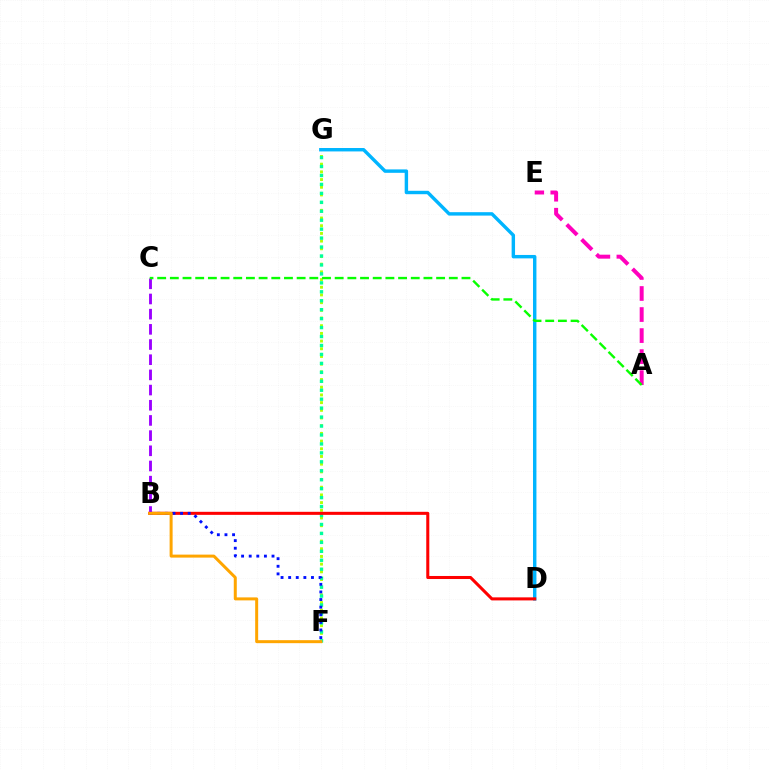{('F', 'G'): [{'color': '#b3ff00', 'line_style': 'dotted', 'thickness': 2.09}, {'color': '#00ff9d', 'line_style': 'dotted', 'thickness': 2.43}], ('D', 'G'): [{'color': '#00b5ff', 'line_style': 'solid', 'thickness': 2.46}], ('B', 'D'): [{'color': '#ff0000', 'line_style': 'solid', 'thickness': 2.2}], ('B', 'C'): [{'color': '#9b00ff', 'line_style': 'dashed', 'thickness': 2.06}], ('A', 'E'): [{'color': '#ff00bd', 'line_style': 'dashed', 'thickness': 2.86}], ('A', 'C'): [{'color': '#08ff00', 'line_style': 'dashed', 'thickness': 1.72}], ('B', 'F'): [{'color': '#0010ff', 'line_style': 'dotted', 'thickness': 2.07}, {'color': '#ffa500', 'line_style': 'solid', 'thickness': 2.16}]}